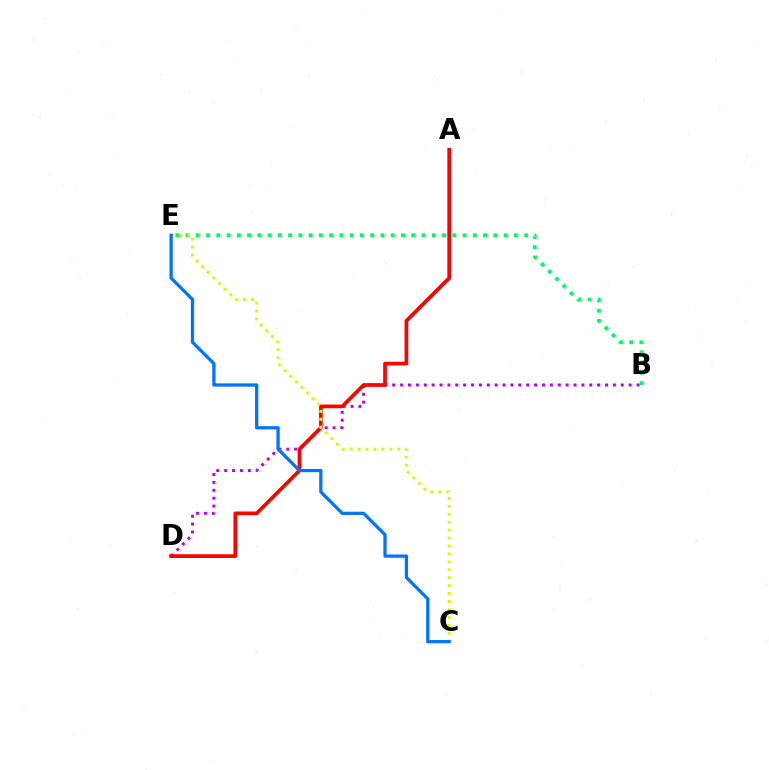{('B', 'E'): [{'color': '#00ff5c', 'line_style': 'dotted', 'thickness': 2.79}], ('B', 'D'): [{'color': '#b900ff', 'line_style': 'dotted', 'thickness': 2.14}], ('A', 'D'): [{'color': '#ff0000', 'line_style': 'solid', 'thickness': 2.66}], ('C', 'E'): [{'color': '#d1ff00', 'line_style': 'dotted', 'thickness': 2.15}, {'color': '#0074ff', 'line_style': 'solid', 'thickness': 2.35}]}